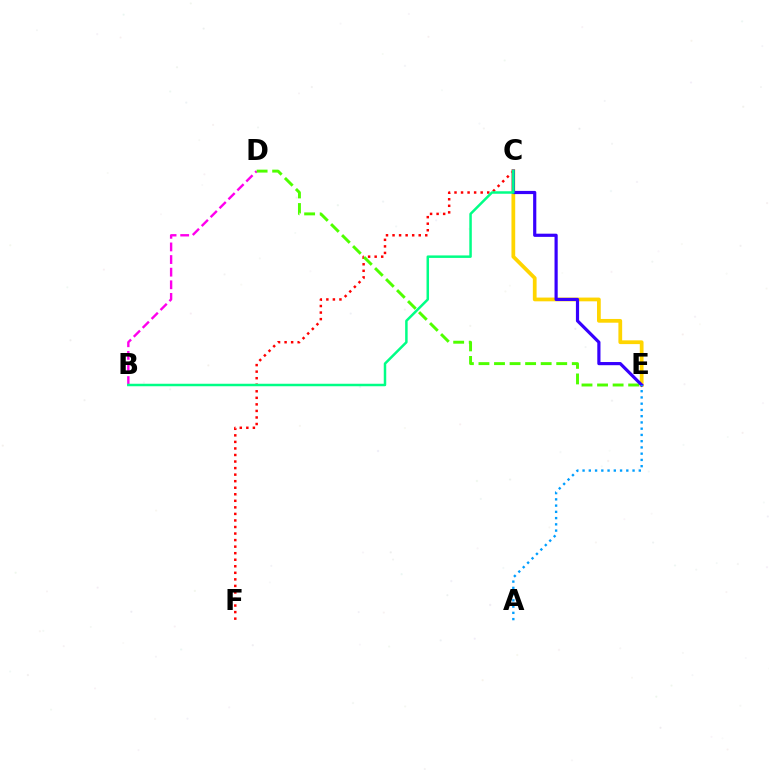{('B', 'D'): [{'color': '#ff00ed', 'line_style': 'dashed', 'thickness': 1.71}], ('C', 'F'): [{'color': '#ff0000', 'line_style': 'dotted', 'thickness': 1.78}], ('C', 'E'): [{'color': '#ffd500', 'line_style': 'solid', 'thickness': 2.7}, {'color': '#3700ff', 'line_style': 'solid', 'thickness': 2.29}], ('D', 'E'): [{'color': '#4fff00', 'line_style': 'dashed', 'thickness': 2.11}], ('B', 'C'): [{'color': '#00ff86', 'line_style': 'solid', 'thickness': 1.8}], ('A', 'E'): [{'color': '#009eff', 'line_style': 'dotted', 'thickness': 1.7}]}